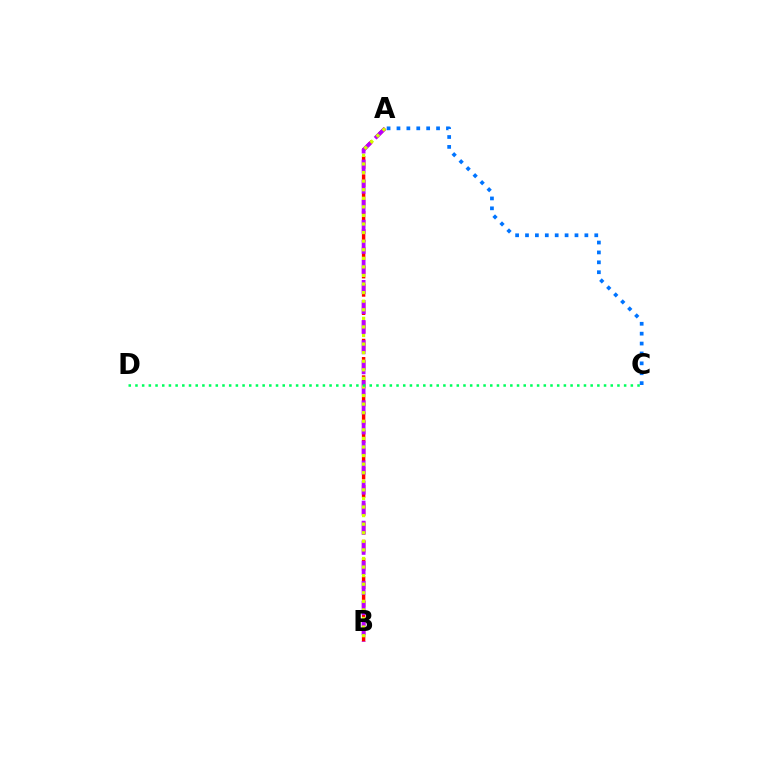{('A', 'B'): [{'color': '#ff0000', 'line_style': 'dashed', 'thickness': 2.48}, {'color': '#b900ff', 'line_style': 'dashed', 'thickness': 2.73}, {'color': '#d1ff00', 'line_style': 'dotted', 'thickness': 2.33}], ('A', 'C'): [{'color': '#0074ff', 'line_style': 'dotted', 'thickness': 2.69}], ('C', 'D'): [{'color': '#00ff5c', 'line_style': 'dotted', 'thickness': 1.82}]}